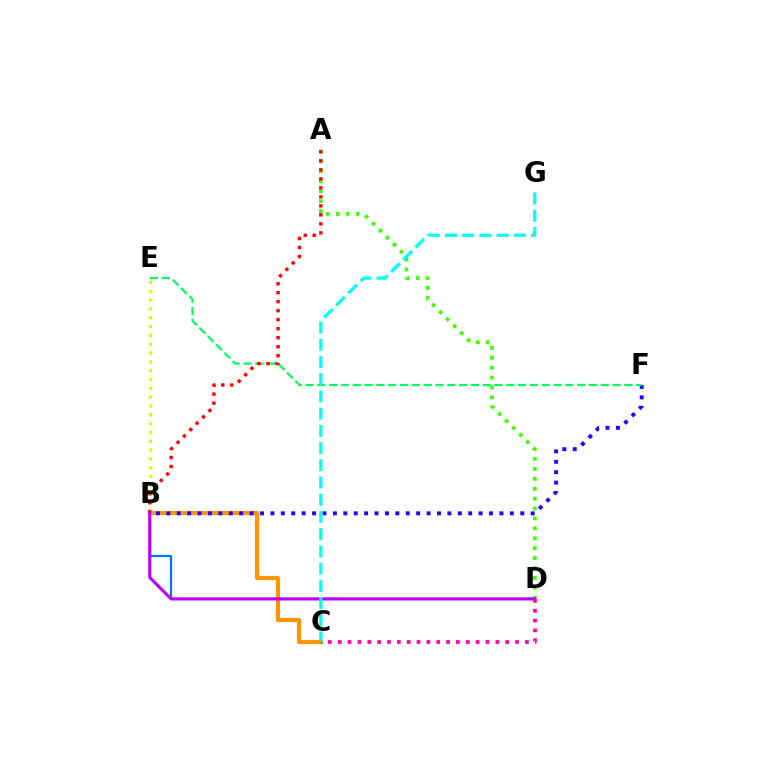{('B', 'D'): [{'color': '#0074ff', 'line_style': 'solid', 'thickness': 1.58}, {'color': '#b900ff', 'line_style': 'solid', 'thickness': 2.24}], ('B', 'C'): [{'color': '#ff9400', 'line_style': 'solid', 'thickness': 2.98}], ('B', 'F'): [{'color': '#2500ff', 'line_style': 'dotted', 'thickness': 2.83}], ('A', 'D'): [{'color': '#3dff00', 'line_style': 'dotted', 'thickness': 2.69}], ('B', 'E'): [{'color': '#d1ff00', 'line_style': 'dotted', 'thickness': 2.4}], ('E', 'F'): [{'color': '#00ff5c', 'line_style': 'dashed', 'thickness': 1.6}], ('C', 'D'): [{'color': '#ff00ac', 'line_style': 'dotted', 'thickness': 2.68}], ('A', 'B'): [{'color': '#ff0000', 'line_style': 'dotted', 'thickness': 2.45}], ('C', 'G'): [{'color': '#00fff6', 'line_style': 'dashed', 'thickness': 2.34}]}